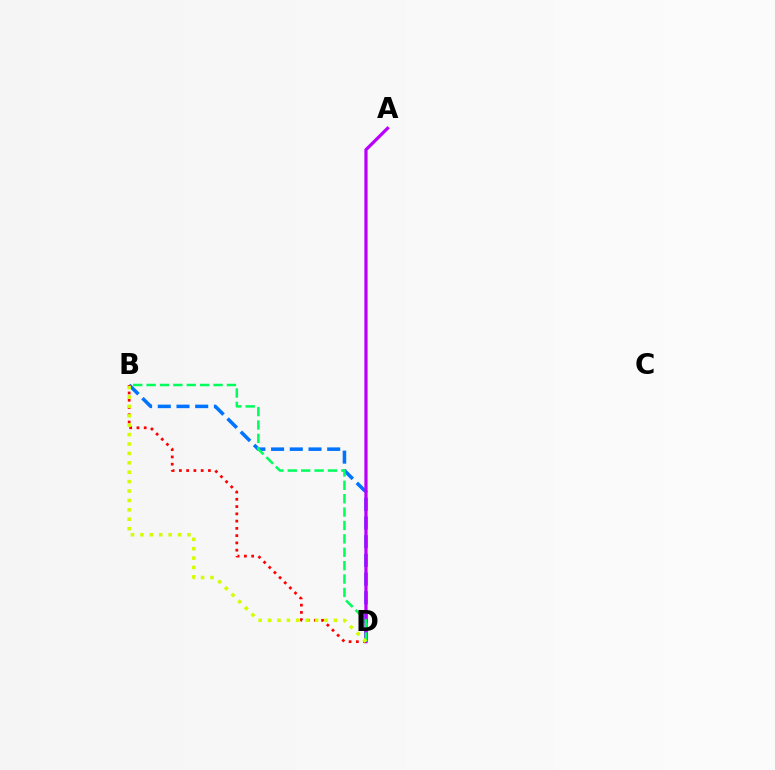{('B', 'D'): [{'color': '#0074ff', 'line_style': 'dashed', 'thickness': 2.54}, {'color': '#00ff5c', 'line_style': 'dashed', 'thickness': 1.82}, {'color': '#ff0000', 'line_style': 'dotted', 'thickness': 1.97}, {'color': '#d1ff00', 'line_style': 'dotted', 'thickness': 2.56}], ('A', 'D'): [{'color': '#b900ff', 'line_style': 'solid', 'thickness': 2.32}]}